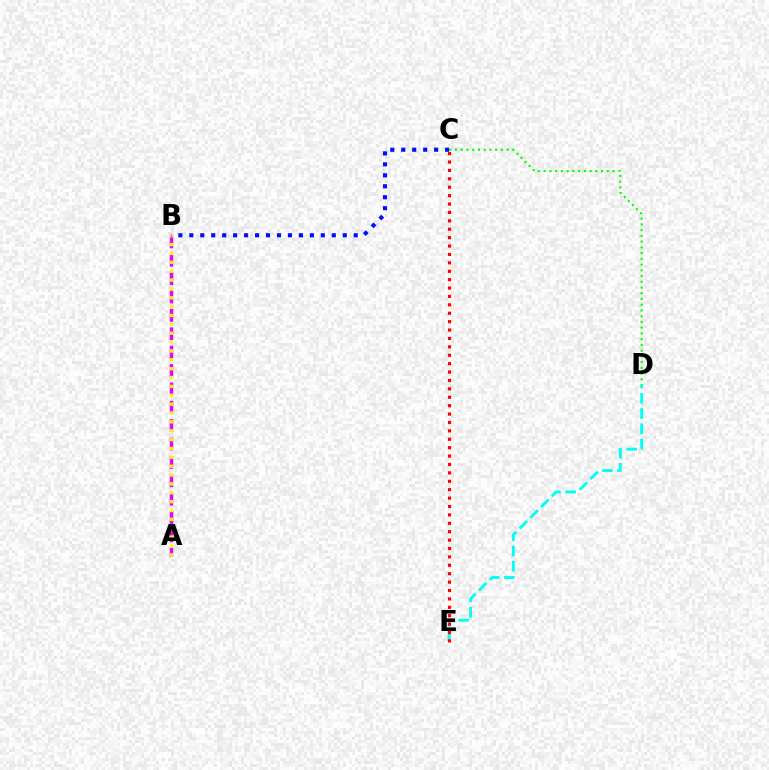{('D', 'E'): [{'color': '#00fff6', 'line_style': 'dashed', 'thickness': 2.07}], ('A', 'B'): [{'color': '#ee00ff', 'line_style': 'dashed', 'thickness': 2.5}, {'color': '#fcf500', 'line_style': 'dotted', 'thickness': 2.41}], ('C', 'E'): [{'color': '#ff0000', 'line_style': 'dotted', 'thickness': 2.28}], ('B', 'C'): [{'color': '#0010ff', 'line_style': 'dotted', 'thickness': 2.98}], ('C', 'D'): [{'color': '#08ff00', 'line_style': 'dotted', 'thickness': 1.56}]}